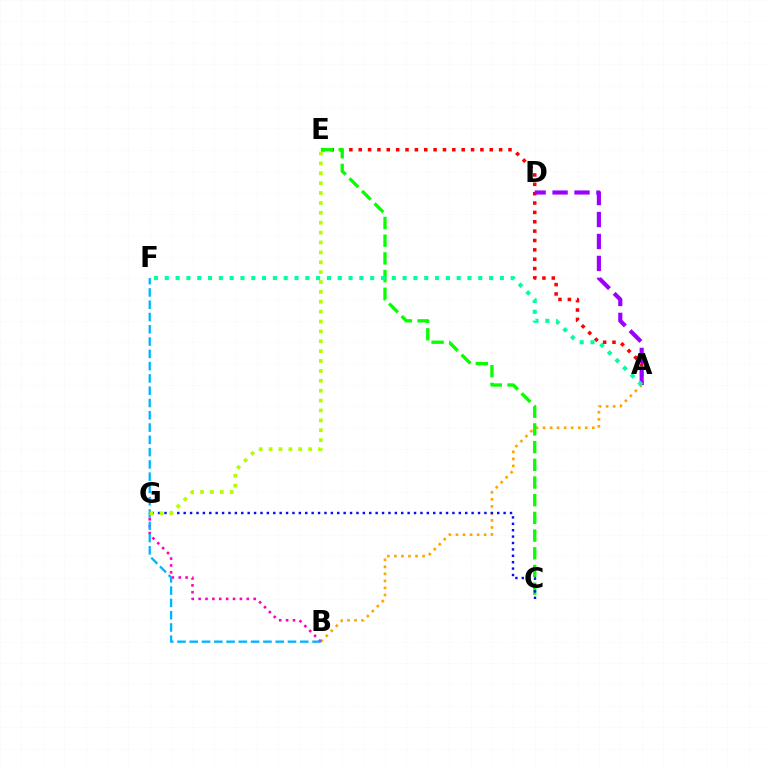{('A', 'E'): [{'color': '#ff0000', 'line_style': 'dotted', 'thickness': 2.54}], ('A', 'D'): [{'color': '#9b00ff', 'line_style': 'dashed', 'thickness': 2.98}], ('A', 'B'): [{'color': '#ffa500', 'line_style': 'dotted', 'thickness': 1.91}], ('C', 'E'): [{'color': '#08ff00', 'line_style': 'dashed', 'thickness': 2.4}], ('B', 'G'): [{'color': '#ff00bd', 'line_style': 'dotted', 'thickness': 1.87}], ('C', 'G'): [{'color': '#0010ff', 'line_style': 'dotted', 'thickness': 1.74}], ('A', 'F'): [{'color': '#00ff9d', 'line_style': 'dotted', 'thickness': 2.94}], ('B', 'F'): [{'color': '#00b5ff', 'line_style': 'dashed', 'thickness': 1.67}], ('E', 'G'): [{'color': '#b3ff00', 'line_style': 'dotted', 'thickness': 2.69}]}